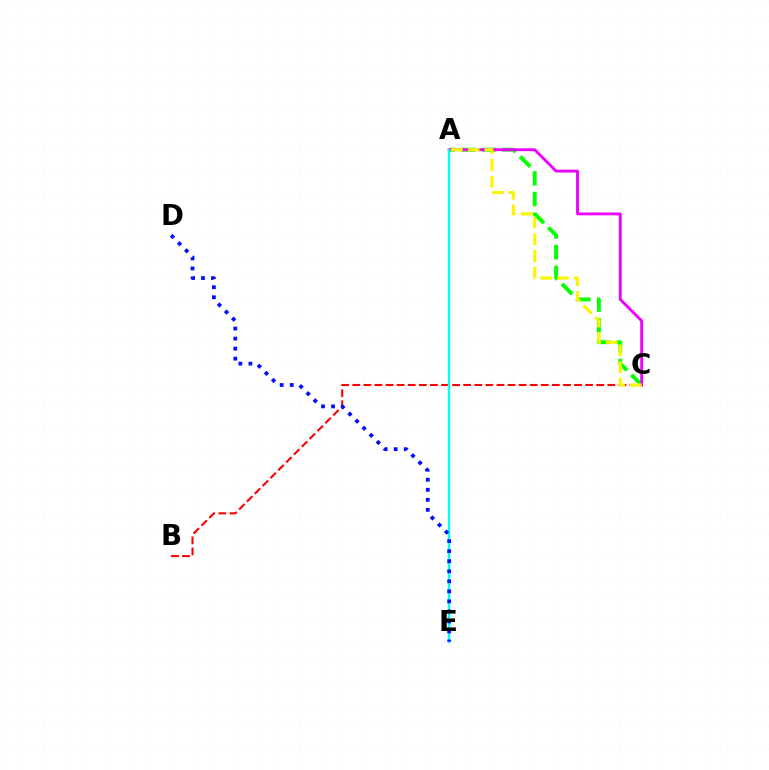{('B', 'C'): [{'color': '#ff0000', 'line_style': 'dashed', 'thickness': 1.51}], ('A', 'C'): [{'color': '#08ff00', 'line_style': 'dashed', 'thickness': 2.81}, {'color': '#ee00ff', 'line_style': 'solid', 'thickness': 2.05}, {'color': '#fcf500', 'line_style': 'dashed', 'thickness': 2.27}], ('A', 'E'): [{'color': '#00fff6', 'line_style': 'solid', 'thickness': 1.69}], ('D', 'E'): [{'color': '#0010ff', 'line_style': 'dotted', 'thickness': 2.73}]}